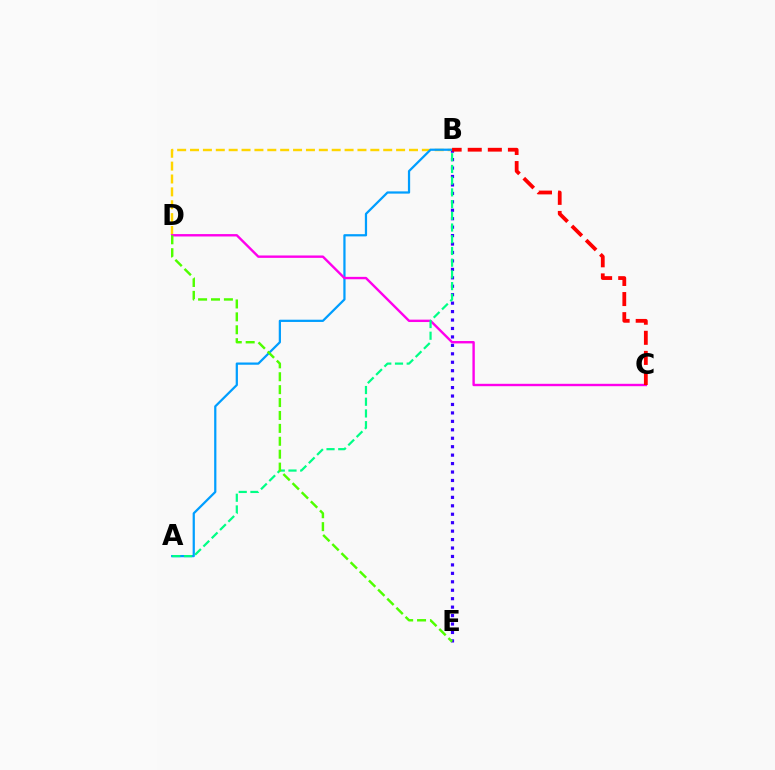{('B', 'D'): [{'color': '#ffd500', 'line_style': 'dashed', 'thickness': 1.75}], ('B', 'E'): [{'color': '#3700ff', 'line_style': 'dotted', 'thickness': 2.29}], ('A', 'B'): [{'color': '#009eff', 'line_style': 'solid', 'thickness': 1.61}, {'color': '#00ff86', 'line_style': 'dashed', 'thickness': 1.59}], ('C', 'D'): [{'color': '#ff00ed', 'line_style': 'solid', 'thickness': 1.72}], ('B', 'C'): [{'color': '#ff0000', 'line_style': 'dashed', 'thickness': 2.73}], ('D', 'E'): [{'color': '#4fff00', 'line_style': 'dashed', 'thickness': 1.75}]}